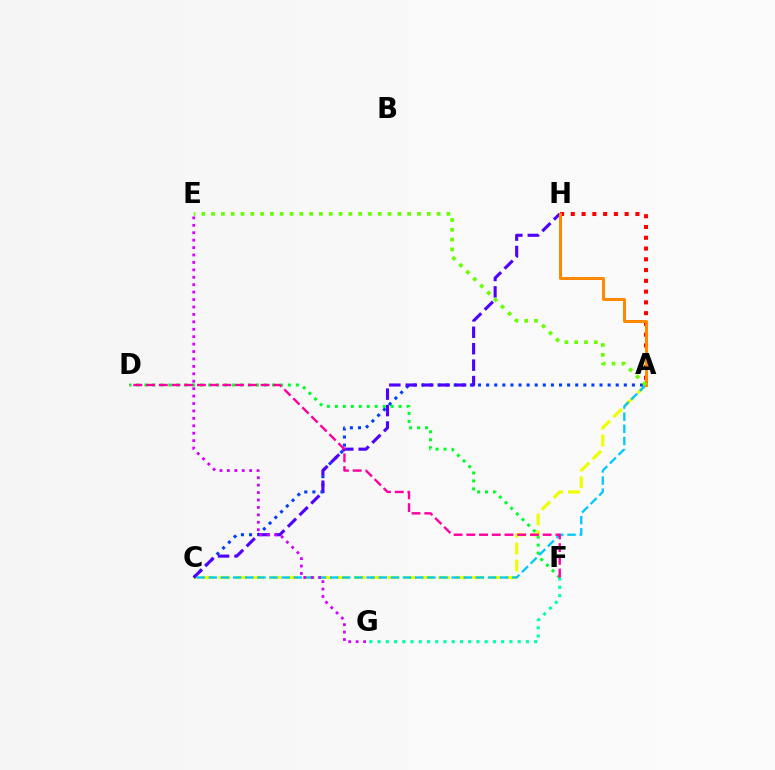{('F', 'G'): [{'color': '#00ffaf', 'line_style': 'dotted', 'thickness': 2.24}], ('D', 'F'): [{'color': '#00ff27', 'line_style': 'dotted', 'thickness': 2.17}, {'color': '#ff00a0', 'line_style': 'dashed', 'thickness': 1.73}], ('A', 'C'): [{'color': '#eeff00', 'line_style': 'dashed', 'thickness': 2.3}, {'color': '#003fff', 'line_style': 'dotted', 'thickness': 2.2}, {'color': '#00c7ff', 'line_style': 'dashed', 'thickness': 1.65}], ('A', 'H'): [{'color': '#ff0000', 'line_style': 'dotted', 'thickness': 2.93}, {'color': '#ff8800', 'line_style': 'solid', 'thickness': 2.15}], ('C', 'H'): [{'color': '#4f00ff', 'line_style': 'dashed', 'thickness': 2.23}], ('E', 'G'): [{'color': '#d600ff', 'line_style': 'dotted', 'thickness': 2.02}], ('A', 'E'): [{'color': '#66ff00', 'line_style': 'dotted', 'thickness': 2.66}]}